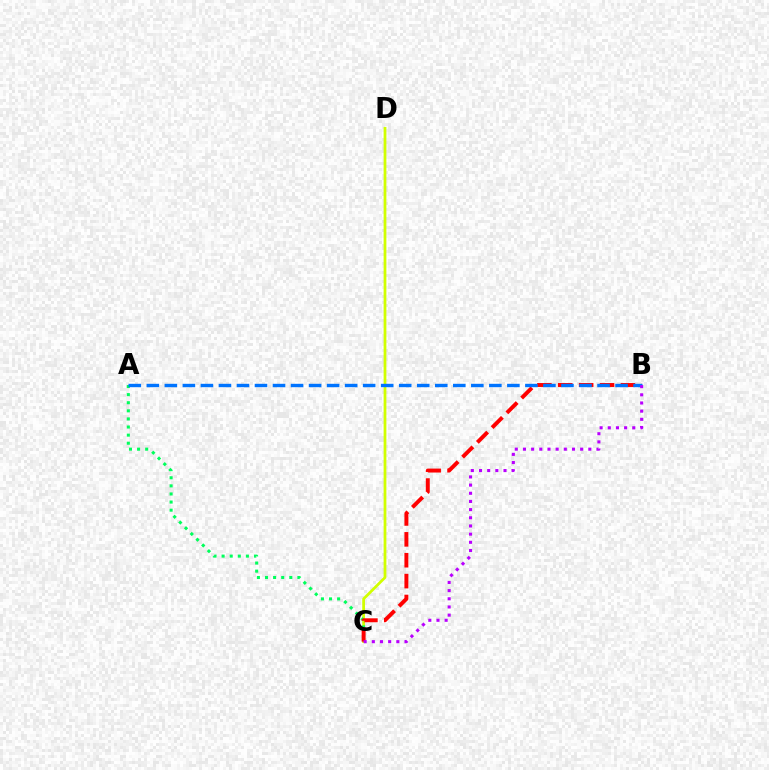{('C', 'D'): [{'color': '#d1ff00', 'line_style': 'solid', 'thickness': 1.99}], ('A', 'C'): [{'color': '#00ff5c', 'line_style': 'dotted', 'thickness': 2.2}], ('B', 'C'): [{'color': '#ff0000', 'line_style': 'dashed', 'thickness': 2.84}, {'color': '#b900ff', 'line_style': 'dotted', 'thickness': 2.22}], ('A', 'B'): [{'color': '#0074ff', 'line_style': 'dashed', 'thickness': 2.45}]}